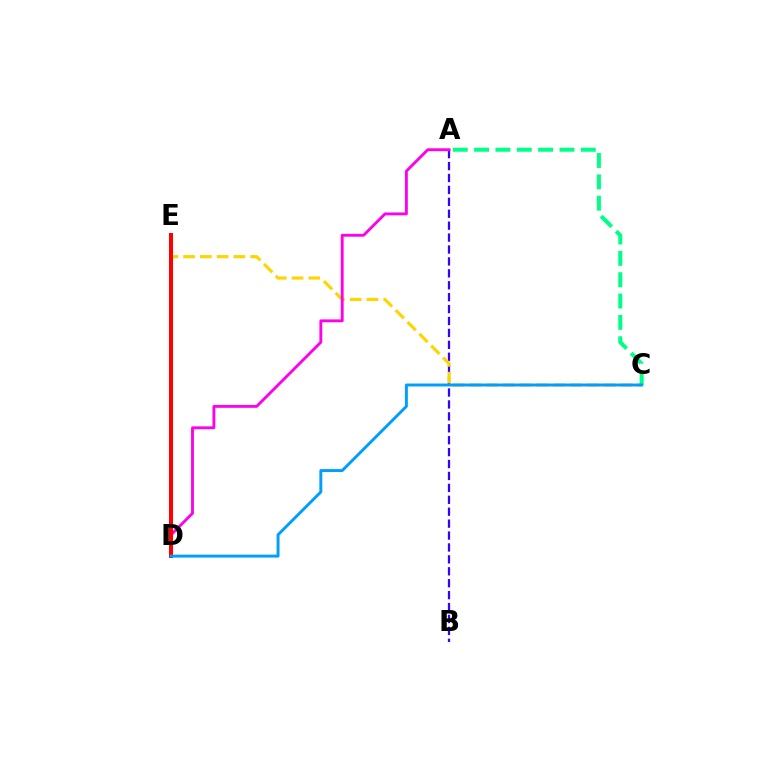{('D', 'E'): [{'color': '#4fff00', 'line_style': 'solid', 'thickness': 1.89}, {'color': '#ff0000', 'line_style': 'solid', 'thickness': 2.9}], ('A', 'B'): [{'color': '#3700ff', 'line_style': 'dashed', 'thickness': 1.62}], ('C', 'E'): [{'color': '#ffd500', 'line_style': 'dashed', 'thickness': 2.28}], ('A', 'D'): [{'color': '#ff00ed', 'line_style': 'solid', 'thickness': 2.06}], ('A', 'C'): [{'color': '#00ff86', 'line_style': 'dashed', 'thickness': 2.9}], ('C', 'D'): [{'color': '#009eff', 'line_style': 'solid', 'thickness': 2.11}]}